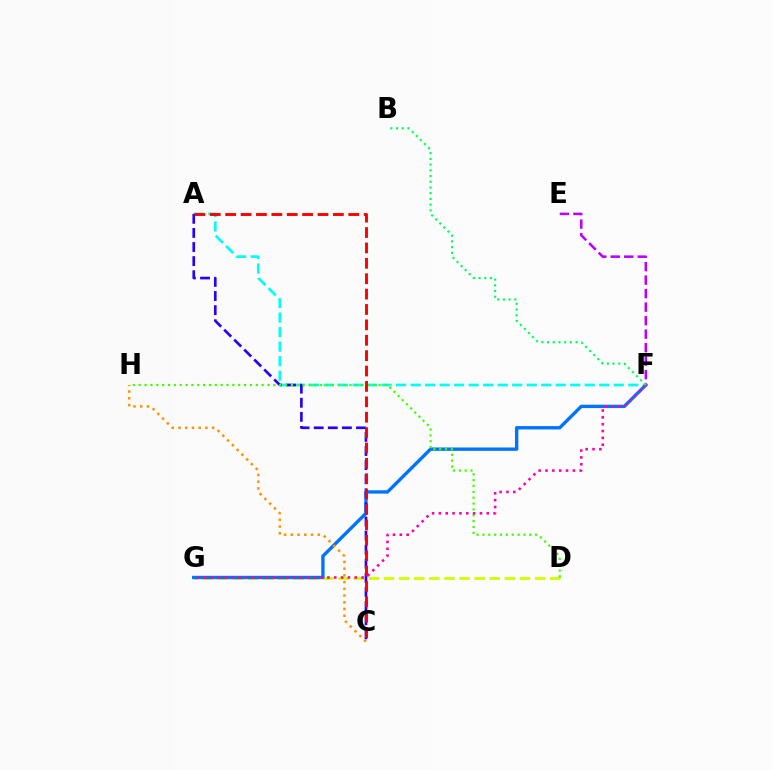{('D', 'G'): [{'color': '#d1ff00', 'line_style': 'dashed', 'thickness': 2.05}], ('A', 'F'): [{'color': '#00fff6', 'line_style': 'dashed', 'thickness': 1.97}], ('F', 'G'): [{'color': '#0074ff', 'line_style': 'solid', 'thickness': 2.42}, {'color': '#ff00ac', 'line_style': 'dotted', 'thickness': 1.86}], ('A', 'C'): [{'color': '#2500ff', 'line_style': 'dashed', 'thickness': 1.92}, {'color': '#ff0000', 'line_style': 'dashed', 'thickness': 2.09}], ('D', 'H'): [{'color': '#3dff00', 'line_style': 'dotted', 'thickness': 1.59}], ('E', 'F'): [{'color': '#b900ff', 'line_style': 'dashed', 'thickness': 1.83}], ('C', 'H'): [{'color': '#ff9400', 'line_style': 'dotted', 'thickness': 1.83}], ('B', 'F'): [{'color': '#00ff5c', 'line_style': 'dotted', 'thickness': 1.55}]}